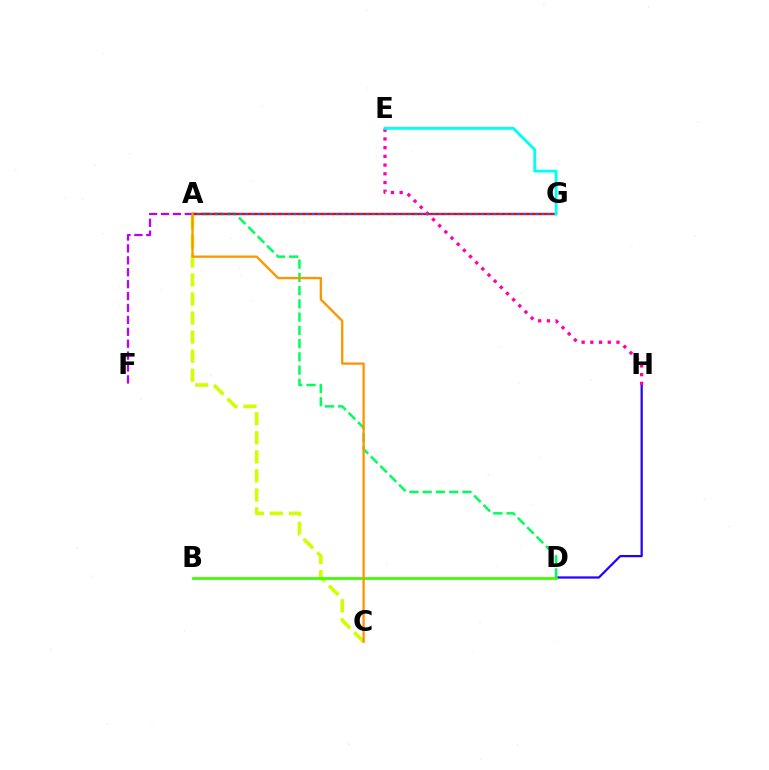{('D', 'H'): [{'color': '#2500ff', 'line_style': 'solid', 'thickness': 1.61}], ('A', 'D'): [{'color': '#00ff5c', 'line_style': 'dashed', 'thickness': 1.8}], ('A', 'G'): [{'color': '#ff0000', 'line_style': 'solid', 'thickness': 1.67}, {'color': '#0074ff', 'line_style': 'dotted', 'thickness': 1.64}], ('A', 'C'): [{'color': '#d1ff00', 'line_style': 'dashed', 'thickness': 2.59}, {'color': '#ff9400', 'line_style': 'solid', 'thickness': 1.66}], ('E', 'H'): [{'color': '#ff00ac', 'line_style': 'dotted', 'thickness': 2.37}], ('A', 'F'): [{'color': '#b900ff', 'line_style': 'dashed', 'thickness': 1.62}], ('B', 'D'): [{'color': '#3dff00', 'line_style': 'solid', 'thickness': 1.99}], ('E', 'G'): [{'color': '#00fff6', 'line_style': 'solid', 'thickness': 2.05}]}